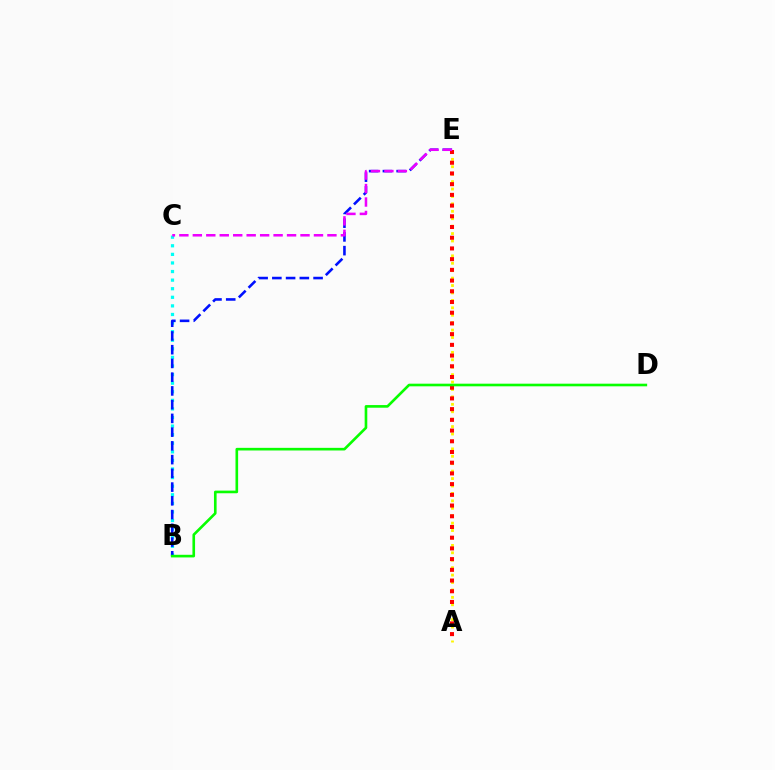{('A', 'E'): [{'color': '#fcf500', 'line_style': 'dotted', 'thickness': 2.02}, {'color': '#ff0000', 'line_style': 'dotted', 'thickness': 2.91}], ('B', 'C'): [{'color': '#00fff6', 'line_style': 'dotted', 'thickness': 2.33}], ('B', 'E'): [{'color': '#0010ff', 'line_style': 'dashed', 'thickness': 1.87}], ('C', 'E'): [{'color': '#ee00ff', 'line_style': 'dashed', 'thickness': 1.83}], ('B', 'D'): [{'color': '#08ff00', 'line_style': 'solid', 'thickness': 1.9}]}